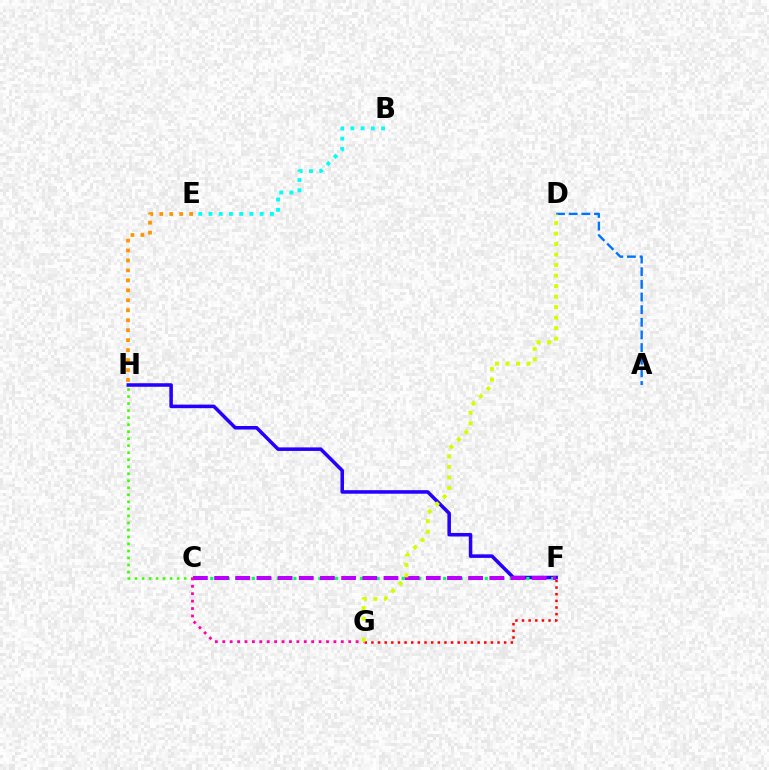{('C', 'H'): [{'color': '#3dff00', 'line_style': 'dotted', 'thickness': 1.91}], ('F', 'H'): [{'color': '#2500ff', 'line_style': 'solid', 'thickness': 2.55}], ('C', 'F'): [{'color': '#00ff5c', 'line_style': 'dotted', 'thickness': 2.26}, {'color': '#b900ff', 'line_style': 'dashed', 'thickness': 2.88}], ('E', 'H'): [{'color': '#ff9400', 'line_style': 'dotted', 'thickness': 2.71}], ('A', 'D'): [{'color': '#0074ff', 'line_style': 'dashed', 'thickness': 1.72}], ('C', 'G'): [{'color': '#ff00ac', 'line_style': 'dotted', 'thickness': 2.01}], ('F', 'G'): [{'color': '#ff0000', 'line_style': 'dotted', 'thickness': 1.8}], ('D', 'G'): [{'color': '#d1ff00', 'line_style': 'dotted', 'thickness': 2.86}], ('B', 'E'): [{'color': '#00fff6', 'line_style': 'dotted', 'thickness': 2.78}]}